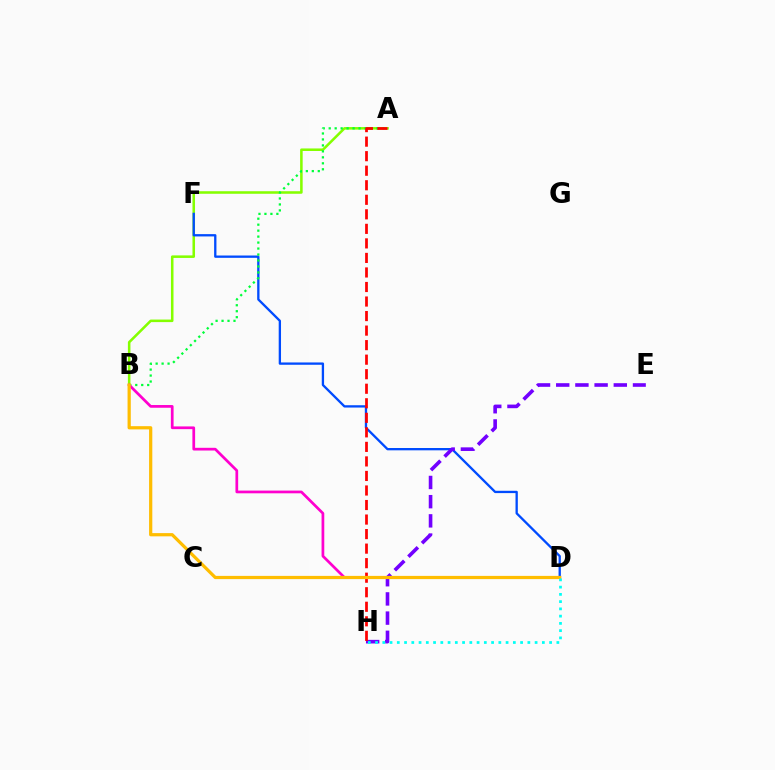{('A', 'B'): [{'color': '#84ff00', 'line_style': 'solid', 'thickness': 1.84}, {'color': '#00ff39', 'line_style': 'dotted', 'thickness': 1.62}], ('D', 'F'): [{'color': '#004bff', 'line_style': 'solid', 'thickness': 1.67}], ('E', 'H'): [{'color': '#7200ff', 'line_style': 'dashed', 'thickness': 2.61}], ('B', 'D'): [{'color': '#ff00cf', 'line_style': 'solid', 'thickness': 1.96}, {'color': '#ffbd00', 'line_style': 'solid', 'thickness': 2.32}], ('A', 'H'): [{'color': '#ff0000', 'line_style': 'dashed', 'thickness': 1.97}], ('D', 'H'): [{'color': '#00fff6', 'line_style': 'dotted', 'thickness': 1.97}]}